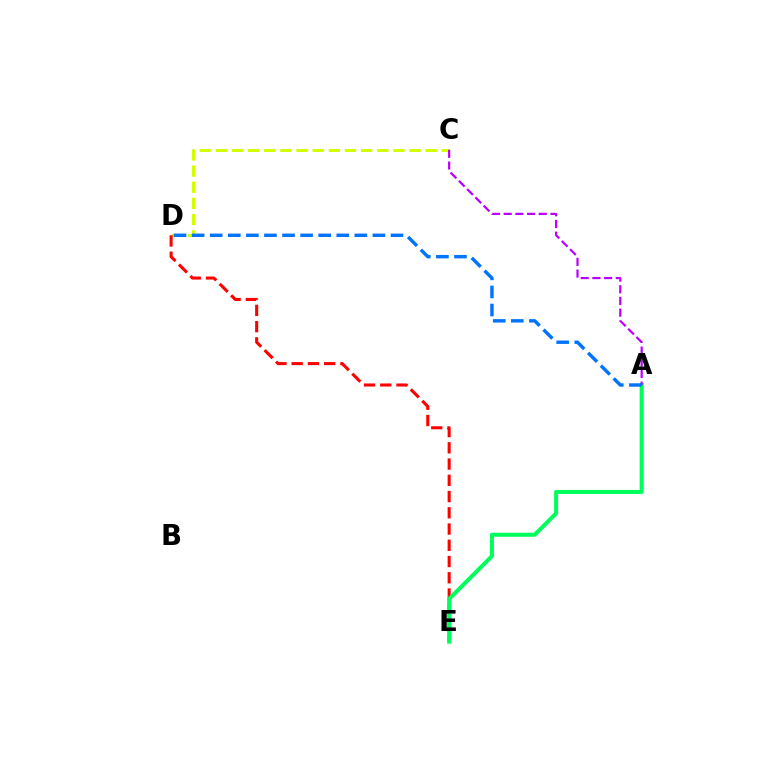{('C', 'D'): [{'color': '#d1ff00', 'line_style': 'dashed', 'thickness': 2.19}], ('D', 'E'): [{'color': '#ff0000', 'line_style': 'dashed', 'thickness': 2.21}], ('A', 'E'): [{'color': '#00ff5c', 'line_style': 'solid', 'thickness': 2.9}], ('A', 'C'): [{'color': '#b900ff', 'line_style': 'dashed', 'thickness': 1.59}], ('A', 'D'): [{'color': '#0074ff', 'line_style': 'dashed', 'thickness': 2.46}]}